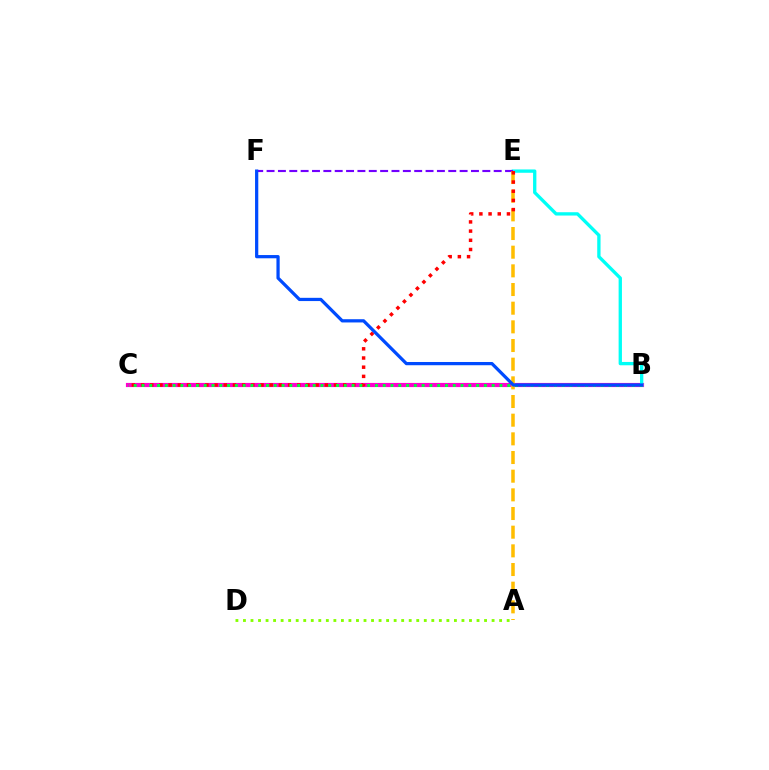{('B', 'C'): [{'color': '#ff00cf', 'line_style': 'solid', 'thickness': 2.99}, {'color': '#00ff39', 'line_style': 'dotted', 'thickness': 2.11}], ('B', 'E'): [{'color': '#00fff6', 'line_style': 'solid', 'thickness': 2.39}], ('E', 'F'): [{'color': '#7200ff', 'line_style': 'dashed', 'thickness': 1.54}], ('A', 'E'): [{'color': '#ffbd00', 'line_style': 'dashed', 'thickness': 2.54}], ('C', 'E'): [{'color': '#ff0000', 'line_style': 'dotted', 'thickness': 2.5}], ('A', 'D'): [{'color': '#84ff00', 'line_style': 'dotted', 'thickness': 2.05}], ('B', 'F'): [{'color': '#004bff', 'line_style': 'solid', 'thickness': 2.33}]}